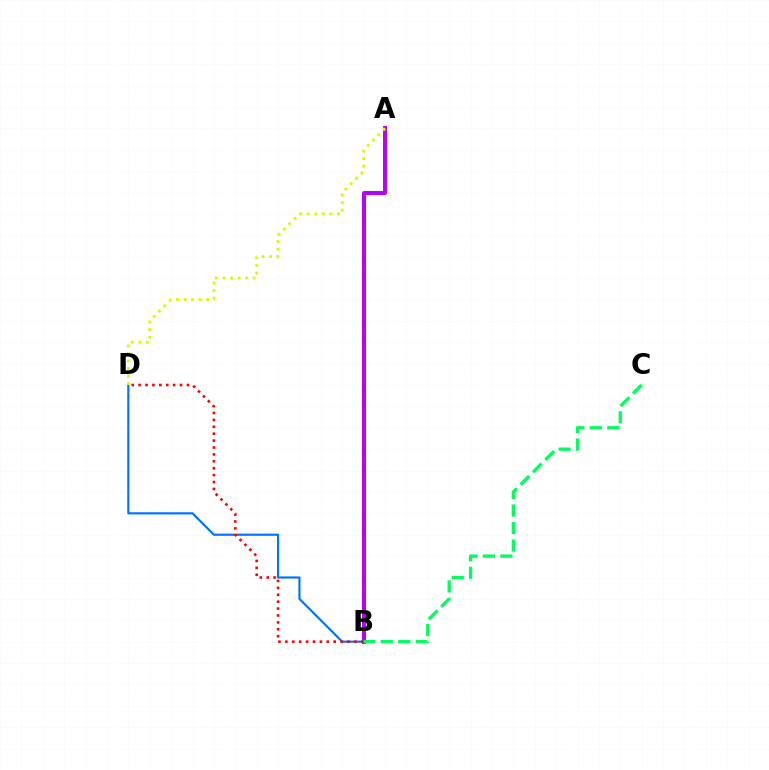{('A', 'B'): [{'color': '#b900ff', 'line_style': 'solid', 'thickness': 2.86}], ('B', 'D'): [{'color': '#0074ff', 'line_style': 'solid', 'thickness': 1.56}, {'color': '#ff0000', 'line_style': 'dotted', 'thickness': 1.88}], ('B', 'C'): [{'color': '#00ff5c', 'line_style': 'dashed', 'thickness': 2.38}], ('A', 'D'): [{'color': '#d1ff00', 'line_style': 'dotted', 'thickness': 2.05}]}